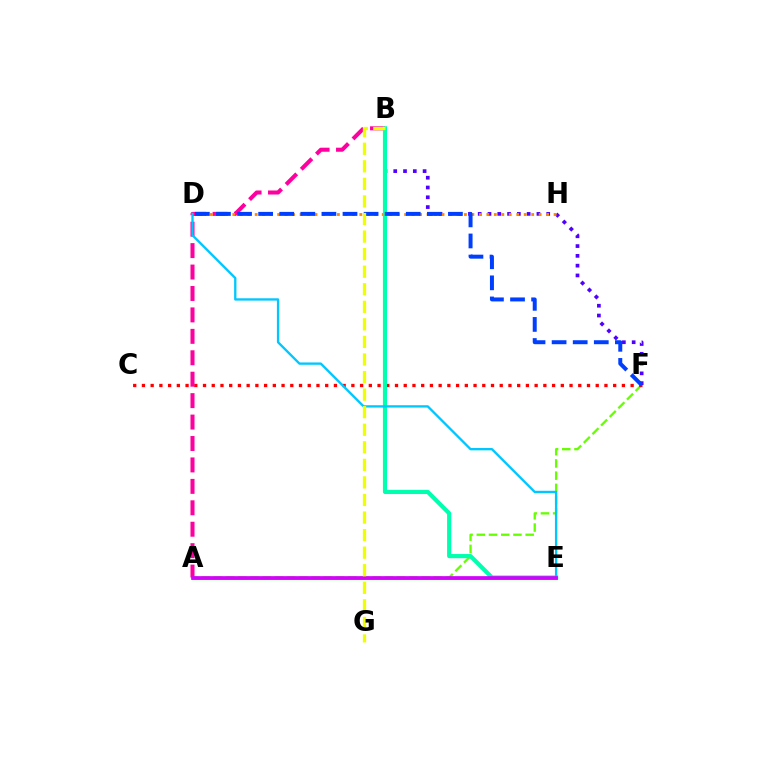{('A', 'F'): [{'color': '#66ff00', 'line_style': 'dashed', 'thickness': 1.66}], ('C', 'F'): [{'color': '#ff0000', 'line_style': 'dotted', 'thickness': 2.37}], ('A', 'B'): [{'color': '#ff00a0', 'line_style': 'dashed', 'thickness': 2.91}], ('B', 'F'): [{'color': '#4f00ff', 'line_style': 'dotted', 'thickness': 2.66}], ('A', 'E'): [{'color': '#00ff27', 'line_style': 'solid', 'thickness': 2.33}, {'color': '#d600ff', 'line_style': 'solid', 'thickness': 2.65}], ('D', 'H'): [{'color': '#ff8800', 'line_style': 'dotted', 'thickness': 2.03}], ('B', 'E'): [{'color': '#00ffaf', 'line_style': 'solid', 'thickness': 3.0}], ('D', 'E'): [{'color': '#00c7ff', 'line_style': 'solid', 'thickness': 1.68}], ('D', 'F'): [{'color': '#003fff', 'line_style': 'dashed', 'thickness': 2.87}], ('B', 'G'): [{'color': '#eeff00', 'line_style': 'dashed', 'thickness': 2.39}]}